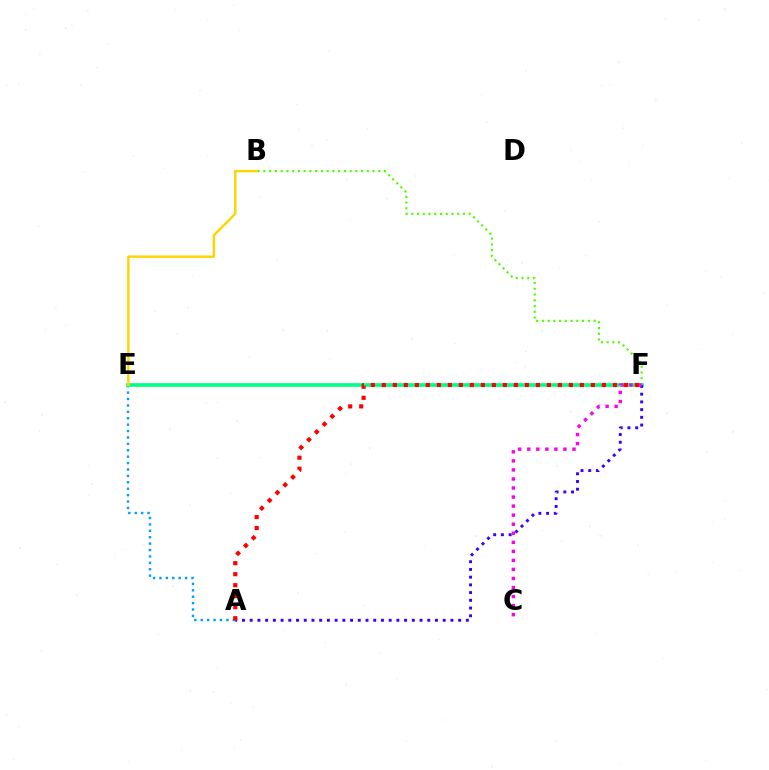{('B', 'F'): [{'color': '#4fff00', 'line_style': 'dotted', 'thickness': 1.56}], ('A', 'E'): [{'color': '#009eff', 'line_style': 'dotted', 'thickness': 1.74}], ('E', 'F'): [{'color': '#00ff86', 'line_style': 'solid', 'thickness': 2.65}], ('A', 'F'): [{'color': '#3700ff', 'line_style': 'dotted', 'thickness': 2.1}, {'color': '#ff0000', 'line_style': 'dotted', 'thickness': 2.99}], ('C', 'F'): [{'color': '#ff00ed', 'line_style': 'dotted', 'thickness': 2.46}], ('B', 'E'): [{'color': '#ffd500', 'line_style': 'solid', 'thickness': 1.76}]}